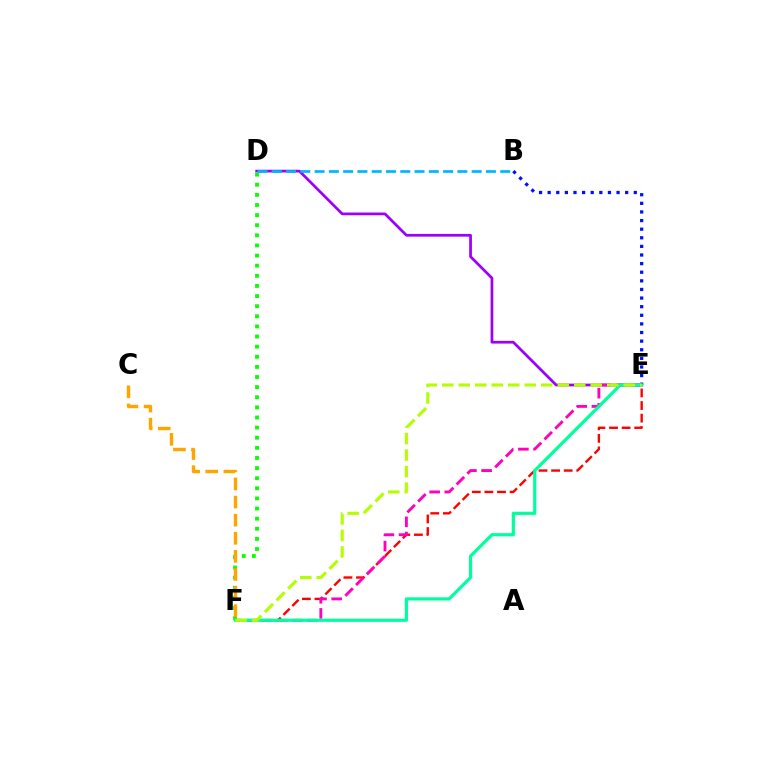{('D', 'E'): [{'color': '#9b00ff', 'line_style': 'solid', 'thickness': 1.96}], ('B', 'E'): [{'color': '#0010ff', 'line_style': 'dotted', 'thickness': 2.34}], ('E', 'F'): [{'color': '#ff0000', 'line_style': 'dashed', 'thickness': 1.71}, {'color': '#ff00bd', 'line_style': 'dashed', 'thickness': 2.07}, {'color': '#00ff9d', 'line_style': 'solid', 'thickness': 2.29}, {'color': '#b3ff00', 'line_style': 'dashed', 'thickness': 2.24}], ('D', 'F'): [{'color': '#08ff00', 'line_style': 'dotted', 'thickness': 2.75}], ('B', 'D'): [{'color': '#00b5ff', 'line_style': 'dashed', 'thickness': 1.94}], ('C', 'F'): [{'color': '#ffa500', 'line_style': 'dashed', 'thickness': 2.46}]}